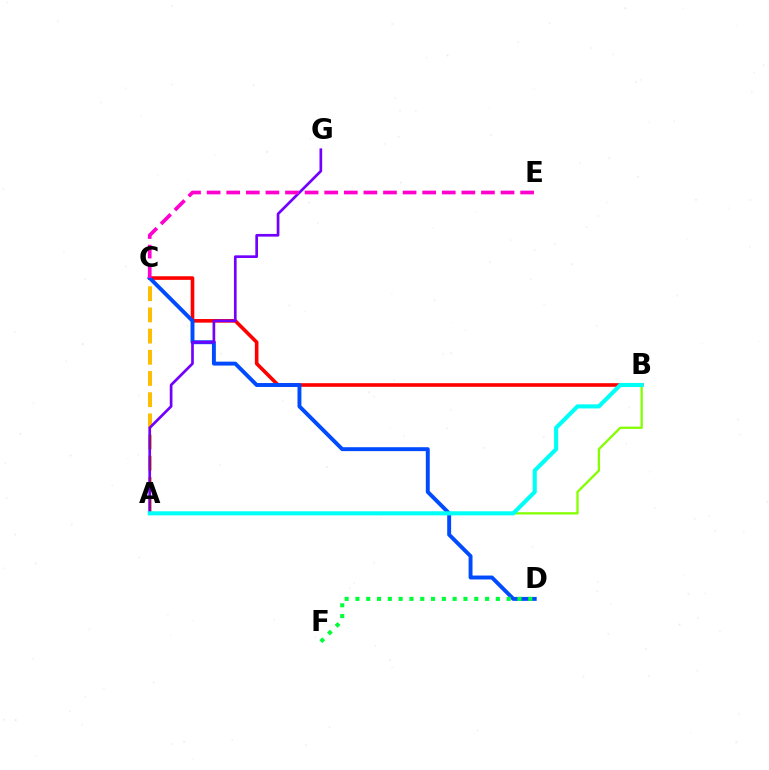{('A', 'C'): [{'color': '#ffbd00', 'line_style': 'dashed', 'thickness': 2.88}], ('B', 'C'): [{'color': '#ff0000', 'line_style': 'solid', 'thickness': 2.6}], ('A', 'B'): [{'color': '#84ff00', 'line_style': 'solid', 'thickness': 1.65}, {'color': '#00fff6', 'line_style': 'solid', 'thickness': 2.95}], ('C', 'D'): [{'color': '#004bff', 'line_style': 'solid', 'thickness': 2.82}], ('A', 'G'): [{'color': '#7200ff', 'line_style': 'solid', 'thickness': 1.93}], ('C', 'E'): [{'color': '#ff00cf', 'line_style': 'dashed', 'thickness': 2.66}], ('D', 'F'): [{'color': '#00ff39', 'line_style': 'dotted', 'thickness': 2.93}]}